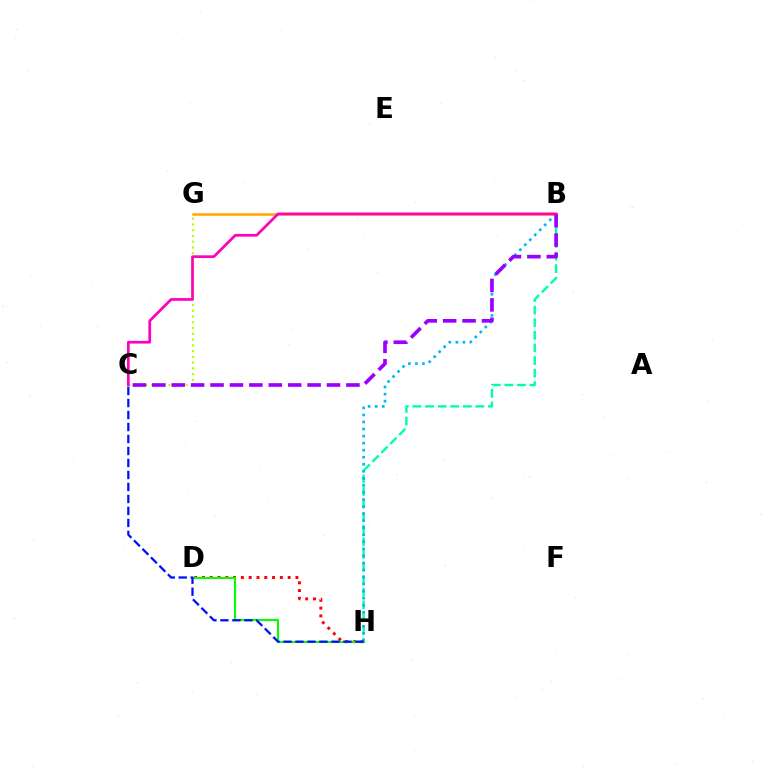{('D', 'H'): [{'color': '#ff0000', 'line_style': 'dotted', 'thickness': 2.12}, {'color': '#08ff00', 'line_style': 'solid', 'thickness': 1.53}], ('B', 'H'): [{'color': '#00ff9d', 'line_style': 'dashed', 'thickness': 1.71}, {'color': '#00b5ff', 'line_style': 'dotted', 'thickness': 1.91}], ('C', 'G'): [{'color': '#b3ff00', 'line_style': 'dotted', 'thickness': 1.56}], ('B', 'G'): [{'color': '#ffa500', 'line_style': 'solid', 'thickness': 1.81}], ('C', 'H'): [{'color': '#0010ff', 'line_style': 'dashed', 'thickness': 1.63}], ('B', 'C'): [{'color': '#9b00ff', 'line_style': 'dashed', 'thickness': 2.64}, {'color': '#ff00bd', 'line_style': 'solid', 'thickness': 1.95}]}